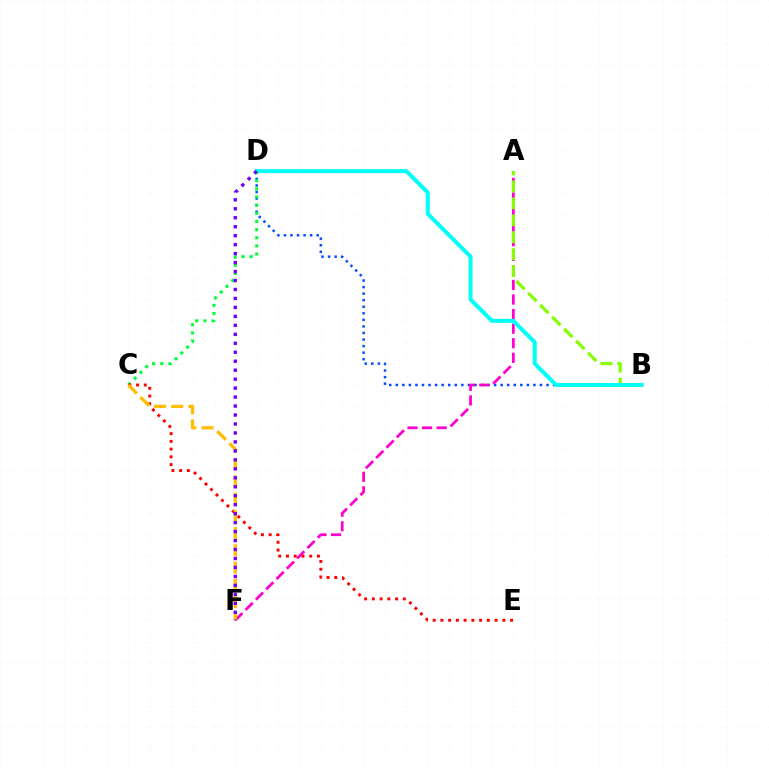{('B', 'D'): [{'color': '#004bff', 'line_style': 'dotted', 'thickness': 1.78}, {'color': '#00fff6', 'line_style': 'solid', 'thickness': 2.87}], ('A', 'F'): [{'color': '#ff00cf', 'line_style': 'dashed', 'thickness': 1.98}], ('A', 'B'): [{'color': '#84ff00', 'line_style': 'dashed', 'thickness': 2.3}], ('C', 'D'): [{'color': '#00ff39', 'line_style': 'dotted', 'thickness': 2.22}], ('C', 'E'): [{'color': '#ff0000', 'line_style': 'dotted', 'thickness': 2.1}], ('C', 'F'): [{'color': '#ffbd00', 'line_style': 'dashed', 'thickness': 2.34}], ('D', 'F'): [{'color': '#7200ff', 'line_style': 'dotted', 'thickness': 2.44}]}